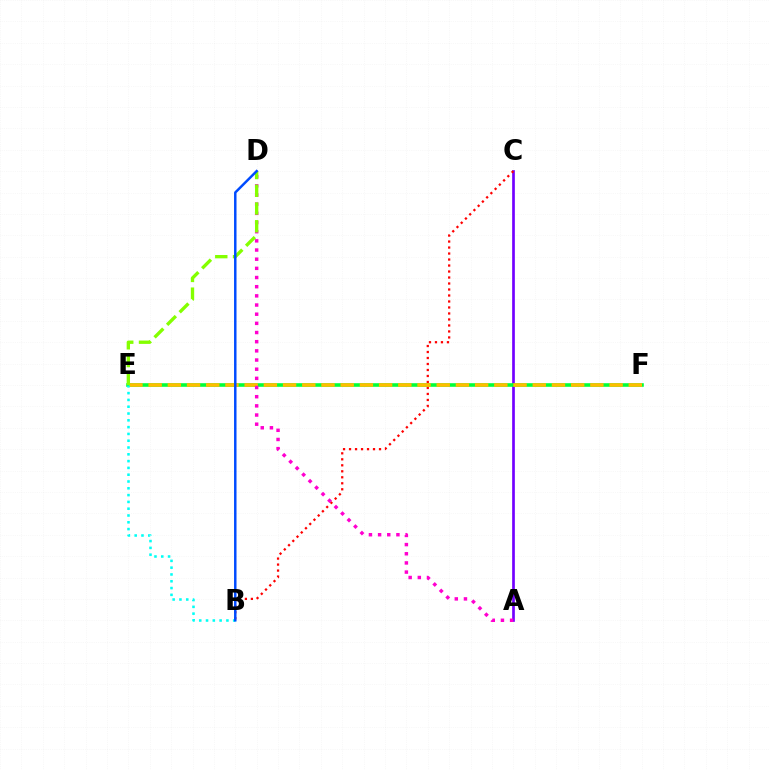{('A', 'C'): [{'color': '#7200ff', 'line_style': 'solid', 'thickness': 1.93}], ('E', 'F'): [{'color': '#00ff39', 'line_style': 'solid', 'thickness': 2.59}, {'color': '#ffbd00', 'line_style': 'dashed', 'thickness': 2.61}], ('B', 'C'): [{'color': '#ff0000', 'line_style': 'dotted', 'thickness': 1.63}], ('B', 'E'): [{'color': '#00fff6', 'line_style': 'dotted', 'thickness': 1.85}], ('A', 'D'): [{'color': '#ff00cf', 'line_style': 'dotted', 'thickness': 2.49}], ('D', 'E'): [{'color': '#84ff00', 'line_style': 'dashed', 'thickness': 2.41}], ('B', 'D'): [{'color': '#004bff', 'line_style': 'solid', 'thickness': 1.78}]}